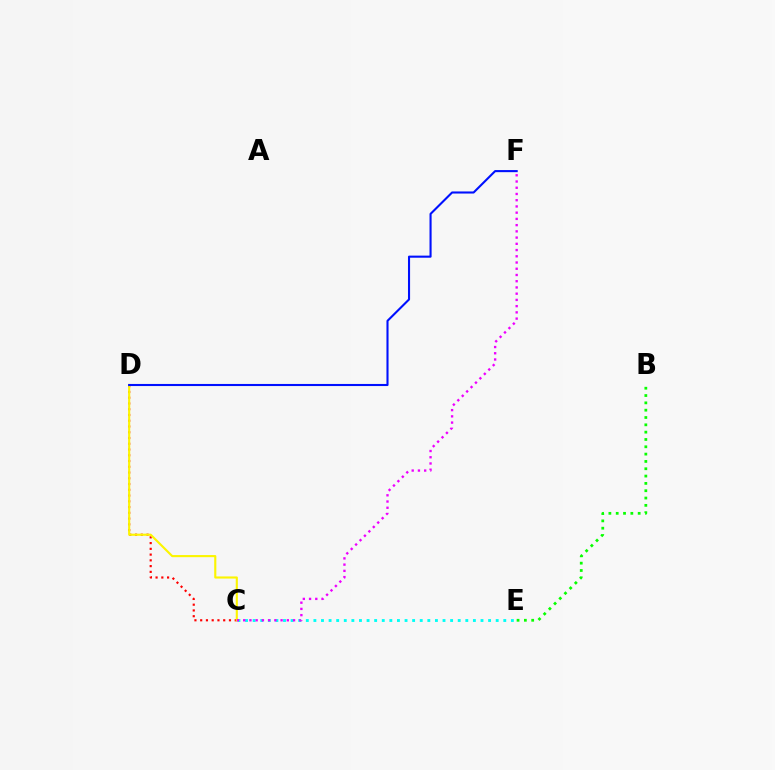{('C', 'D'): [{'color': '#ff0000', 'line_style': 'dotted', 'thickness': 1.56}, {'color': '#fcf500', 'line_style': 'solid', 'thickness': 1.54}], ('C', 'E'): [{'color': '#00fff6', 'line_style': 'dotted', 'thickness': 2.06}], ('C', 'F'): [{'color': '#ee00ff', 'line_style': 'dotted', 'thickness': 1.69}], ('D', 'F'): [{'color': '#0010ff', 'line_style': 'solid', 'thickness': 1.51}], ('B', 'E'): [{'color': '#08ff00', 'line_style': 'dotted', 'thickness': 1.99}]}